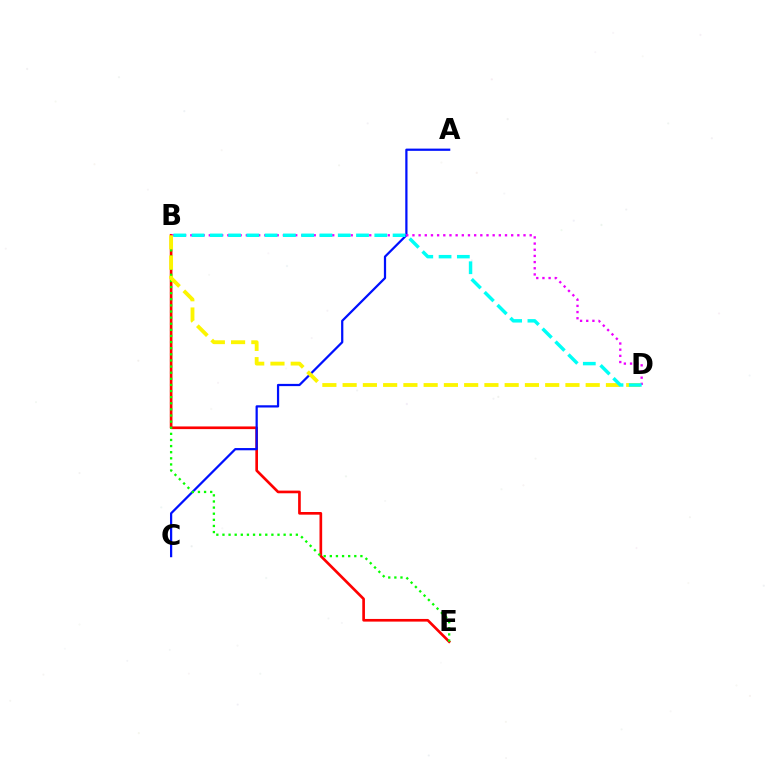{('B', 'E'): [{'color': '#ff0000', 'line_style': 'solid', 'thickness': 1.92}, {'color': '#08ff00', 'line_style': 'dotted', 'thickness': 1.66}], ('A', 'C'): [{'color': '#0010ff', 'line_style': 'solid', 'thickness': 1.61}], ('B', 'D'): [{'color': '#ee00ff', 'line_style': 'dotted', 'thickness': 1.68}, {'color': '#fcf500', 'line_style': 'dashed', 'thickness': 2.75}, {'color': '#00fff6', 'line_style': 'dashed', 'thickness': 2.48}]}